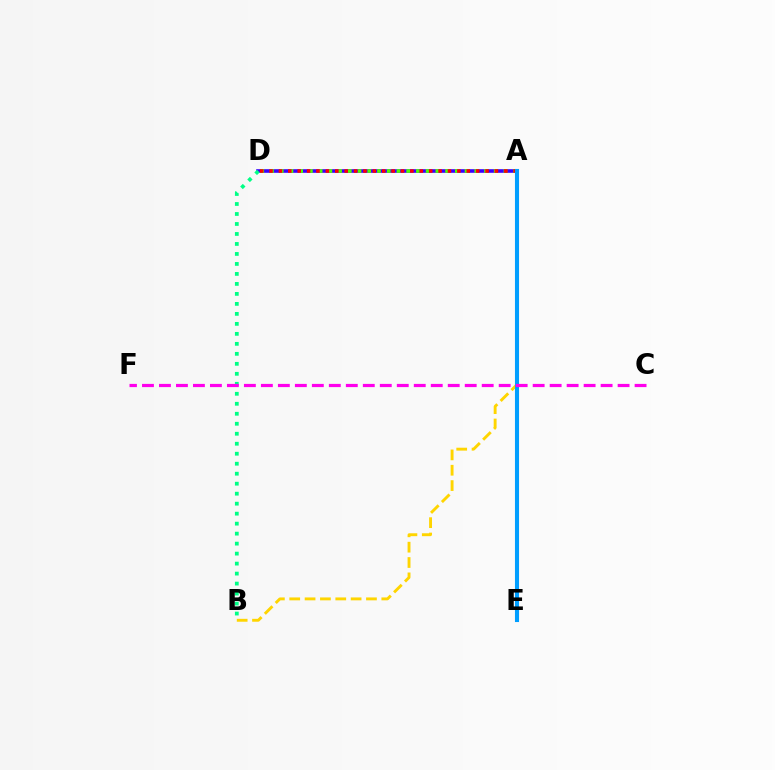{('A', 'B'): [{'color': '#ffd500', 'line_style': 'dashed', 'thickness': 2.08}], ('A', 'D'): [{'color': '#3700ff', 'line_style': 'solid', 'thickness': 2.6}, {'color': '#4fff00', 'line_style': 'dotted', 'thickness': 2.64}, {'color': '#ff0000', 'line_style': 'dotted', 'thickness': 2.55}], ('B', 'D'): [{'color': '#00ff86', 'line_style': 'dotted', 'thickness': 2.71}], ('A', 'E'): [{'color': '#009eff', 'line_style': 'solid', 'thickness': 2.94}], ('C', 'F'): [{'color': '#ff00ed', 'line_style': 'dashed', 'thickness': 2.31}]}